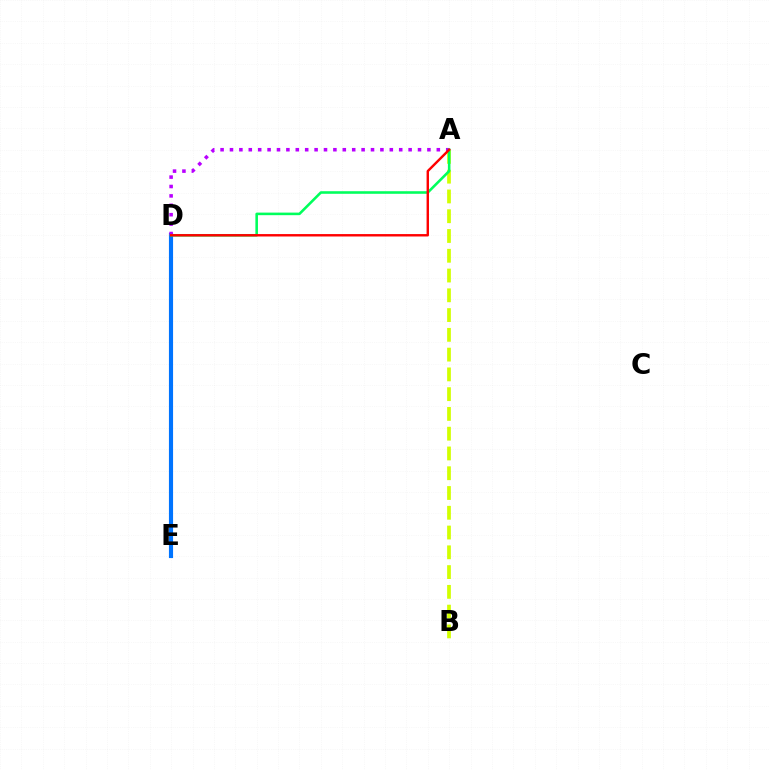{('D', 'E'): [{'color': '#0074ff', 'line_style': 'solid', 'thickness': 2.97}], ('A', 'B'): [{'color': '#d1ff00', 'line_style': 'dashed', 'thickness': 2.69}], ('A', 'D'): [{'color': '#b900ff', 'line_style': 'dotted', 'thickness': 2.55}, {'color': '#00ff5c', 'line_style': 'solid', 'thickness': 1.85}, {'color': '#ff0000', 'line_style': 'solid', 'thickness': 1.74}]}